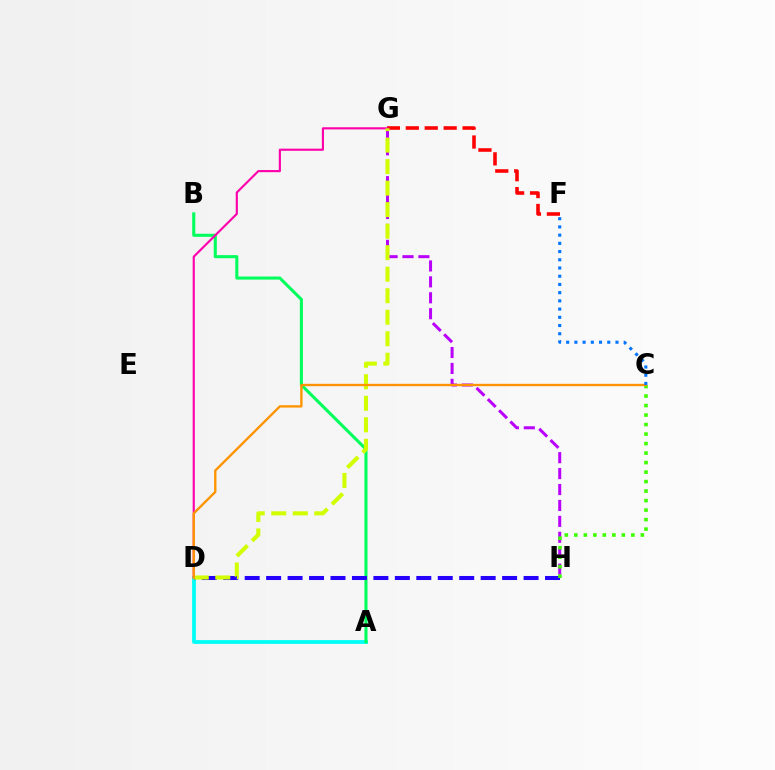{('F', 'G'): [{'color': '#ff0000', 'line_style': 'dashed', 'thickness': 2.57}], ('A', 'D'): [{'color': '#00fff6', 'line_style': 'solid', 'thickness': 2.73}], ('A', 'B'): [{'color': '#00ff5c', 'line_style': 'solid', 'thickness': 2.21}], ('G', 'H'): [{'color': '#b900ff', 'line_style': 'dashed', 'thickness': 2.16}], ('D', 'H'): [{'color': '#2500ff', 'line_style': 'dashed', 'thickness': 2.91}], ('D', 'G'): [{'color': '#ff00ac', 'line_style': 'solid', 'thickness': 1.54}, {'color': '#d1ff00', 'line_style': 'dashed', 'thickness': 2.92}], ('C', 'H'): [{'color': '#3dff00', 'line_style': 'dotted', 'thickness': 2.58}], ('C', 'D'): [{'color': '#ff9400', 'line_style': 'solid', 'thickness': 1.69}], ('C', 'F'): [{'color': '#0074ff', 'line_style': 'dotted', 'thickness': 2.23}]}